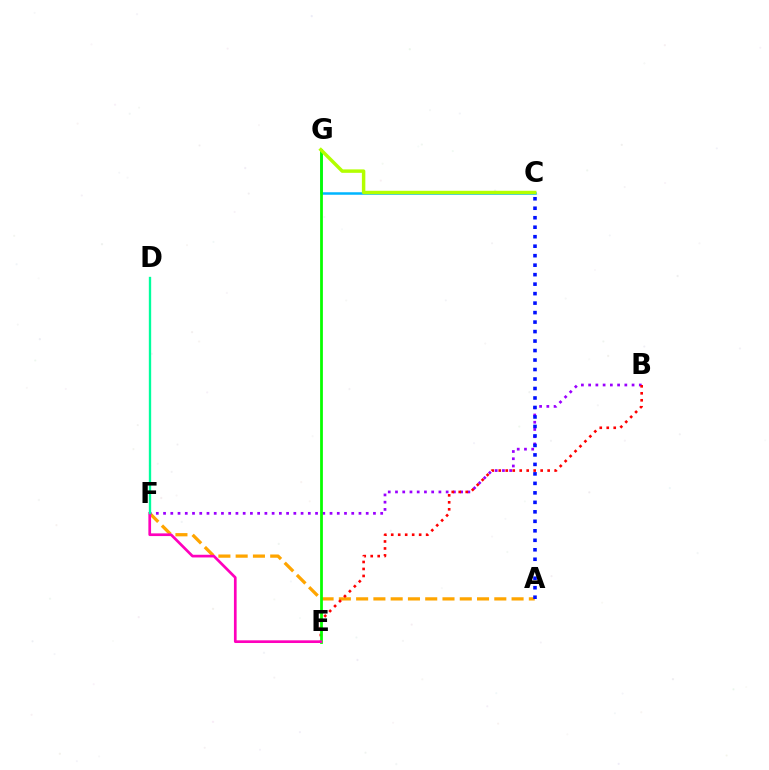{('C', 'G'): [{'color': '#00b5ff', 'line_style': 'solid', 'thickness': 1.8}, {'color': '#b3ff00', 'line_style': 'solid', 'thickness': 2.48}], ('A', 'F'): [{'color': '#ffa500', 'line_style': 'dashed', 'thickness': 2.35}], ('B', 'F'): [{'color': '#9b00ff', 'line_style': 'dotted', 'thickness': 1.97}], ('B', 'E'): [{'color': '#ff0000', 'line_style': 'dotted', 'thickness': 1.9}], ('E', 'G'): [{'color': '#08ff00', 'line_style': 'solid', 'thickness': 1.99}], ('E', 'F'): [{'color': '#ff00bd', 'line_style': 'solid', 'thickness': 1.94}], ('A', 'C'): [{'color': '#0010ff', 'line_style': 'dotted', 'thickness': 2.58}], ('D', 'F'): [{'color': '#00ff9d', 'line_style': 'solid', 'thickness': 1.69}]}